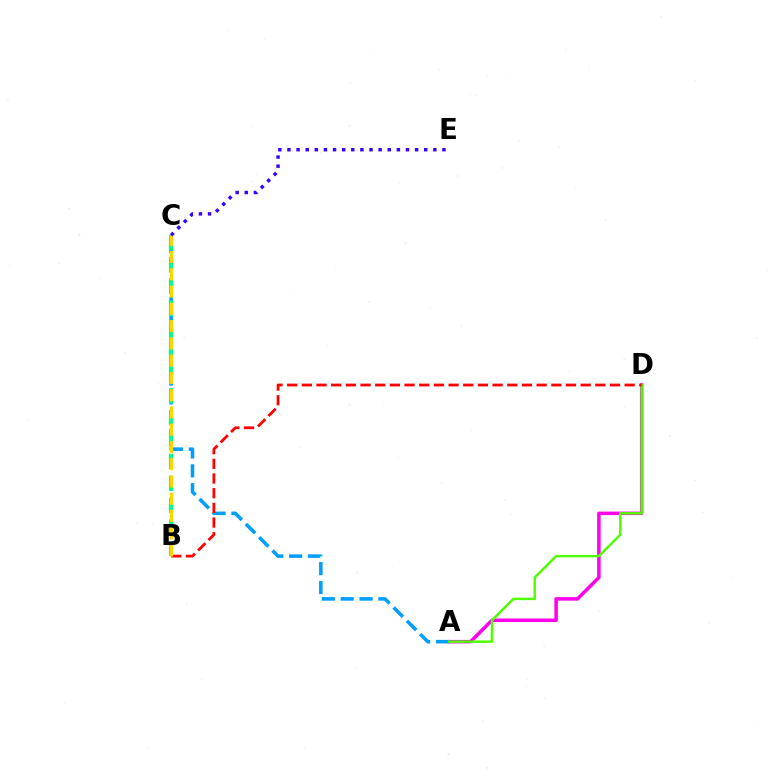{('A', 'D'): [{'color': '#ff00ed', 'line_style': 'solid', 'thickness': 2.53}, {'color': '#4fff00', 'line_style': 'solid', 'thickness': 1.77}], ('A', 'C'): [{'color': '#009eff', 'line_style': 'dashed', 'thickness': 2.56}], ('B', 'C'): [{'color': '#00ff86', 'line_style': 'dashed', 'thickness': 2.97}, {'color': '#ffd500', 'line_style': 'dashed', 'thickness': 2.34}], ('B', 'D'): [{'color': '#ff0000', 'line_style': 'dashed', 'thickness': 1.99}], ('C', 'E'): [{'color': '#3700ff', 'line_style': 'dotted', 'thickness': 2.48}]}